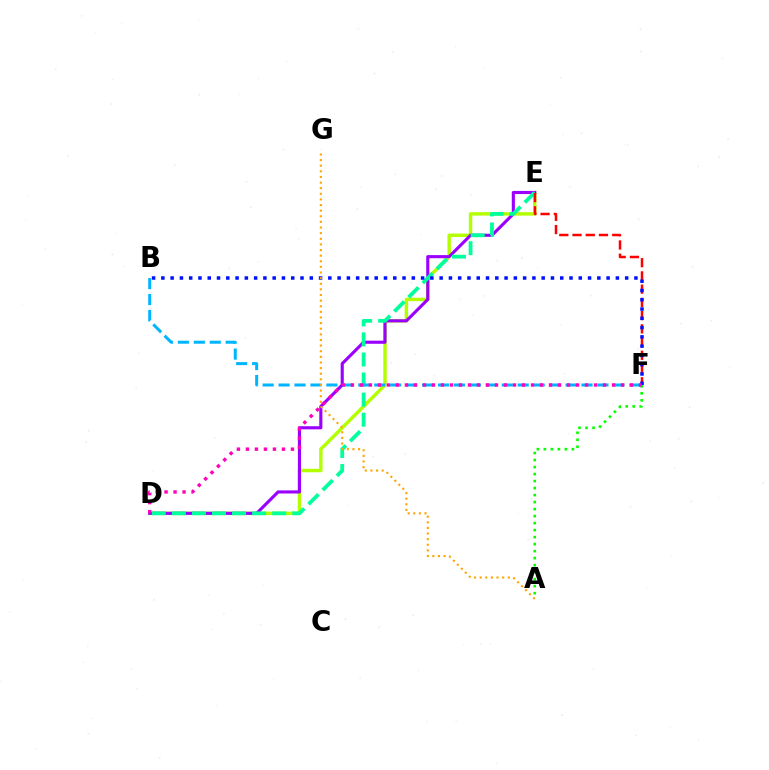{('D', 'E'): [{'color': '#b3ff00', 'line_style': 'solid', 'thickness': 2.47}, {'color': '#9b00ff', 'line_style': 'solid', 'thickness': 2.24}, {'color': '#00ff9d', 'line_style': 'dashed', 'thickness': 2.73}], ('B', 'F'): [{'color': '#00b5ff', 'line_style': 'dashed', 'thickness': 2.17}, {'color': '#0010ff', 'line_style': 'dotted', 'thickness': 2.52}], ('A', 'F'): [{'color': '#08ff00', 'line_style': 'dotted', 'thickness': 1.9}], ('E', 'F'): [{'color': '#ff0000', 'line_style': 'dashed', 'thickness': 1.8}], ('A', 'G'): [{'color': '#ffa500', 'line_style': 'dotted', 'thickness': 1.53}], ('D', 'F'): [{'color': '#ff00bd', 'line_style': 'dotted', 'thickness': 2.45}]}